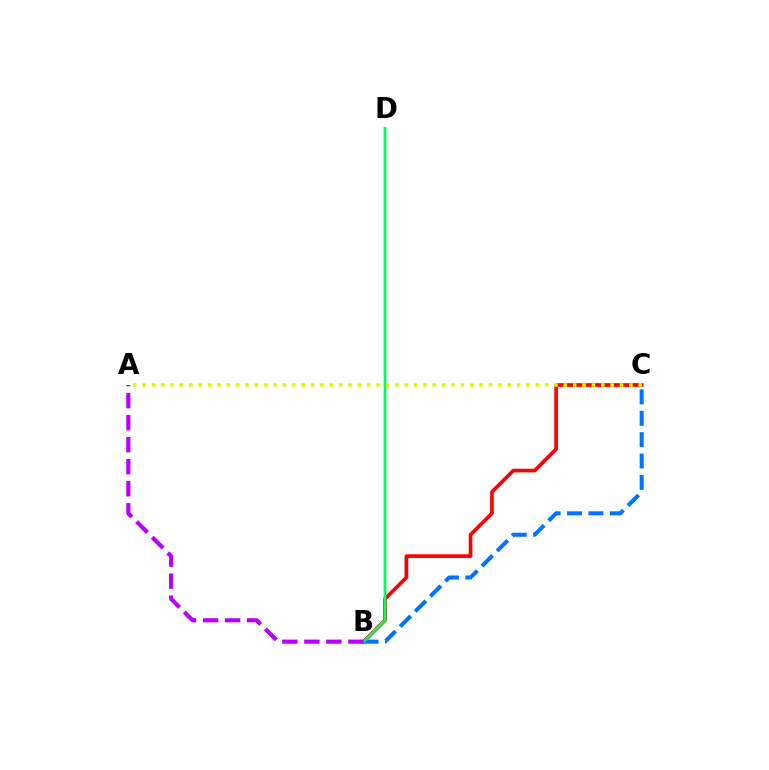{('B', 'C'): [{'color': '#ff0000', 'line_style': 'solid', 'thickness': 2.65}, {'color': '#0074ff', 'line_style': 'dashed', 'thickness': 2.9}], ('B', 'D'): [{'color': '#00ff5c', 'line_style': 'solid', 'thickness': 1.96}], ('A', 'C'): [{'color': '#d1ff00', 'line_style': 'dotted', 'thickness': 2.54}], ('A', 'B'): [{'color': '#b900ff', 'line_style': 'dashed', 'thickness': 2.99}]}